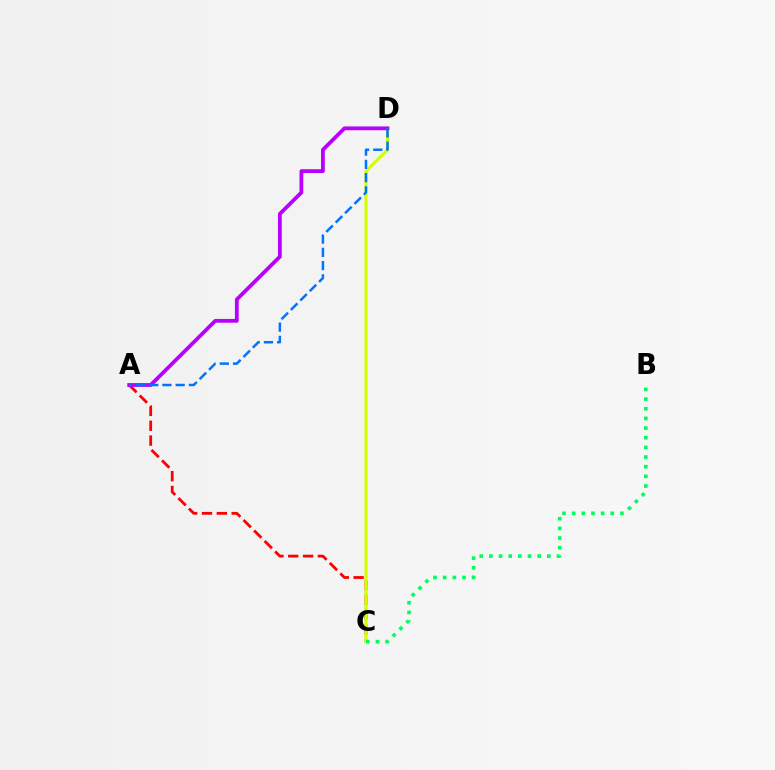{('A', 'C'): [{'color': '#ff0000', 'line_style': 'dashed', 'thickness': 2.02}], ('C', 'D'): [{'color': '#d1ff00', 'line_style': 'solid', 'thickness': 2.2}], ('A', 'D'): [{'color': '#b900ff', 'line_style': 'solid', 'thickness': 2.73}, {'color': '#0074ff', 'line_style': 'dashed', 'thickness': 1.8}], ('B', 'C'): [{'color': '#00ff5c', 'line_style': 'dotted', 'thickness': 2.62}]}